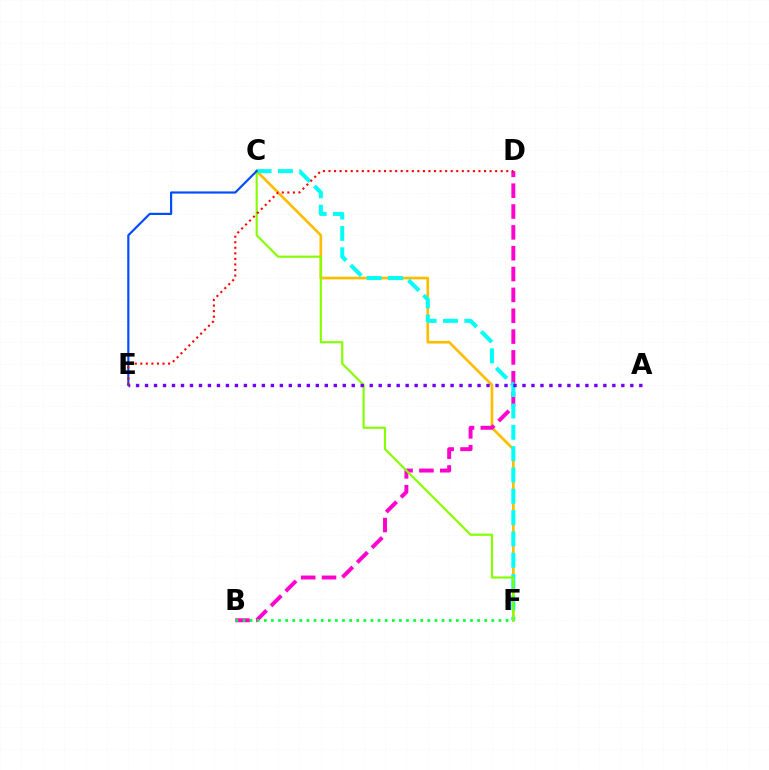{('C', 'F'): [{'color': '#ffbd00', 'line_style': 'solid', 'thickness': 1.94}, {'color': '#00fff6', 'line_style': 'dashed', 'thickness': 2.9}, {'color': '#84ff00', 'line_style': 'solid', 'thickness': 1.55}], ('B', 'D'): [{'color': '#ff00cf', 'line_style': 'dashed', 'thickness': 2.83}], ('B', 'F'): [{'color': '#00ff39', 'line_style': 'dotted', 'thickness': 1.93}], ('A', 'E'): [{'color': '#7200ff', 'line_style': 'dotted', 'thickness': 2.44}], ('C', 'E'): [{'color': '#004bff', 'line_style': 'solid', 'thickness': 1.56}], ('D', 'E'): [{'color': '#ff0000', 'line_style': 'dotted', 'thickness': 1.51}]}